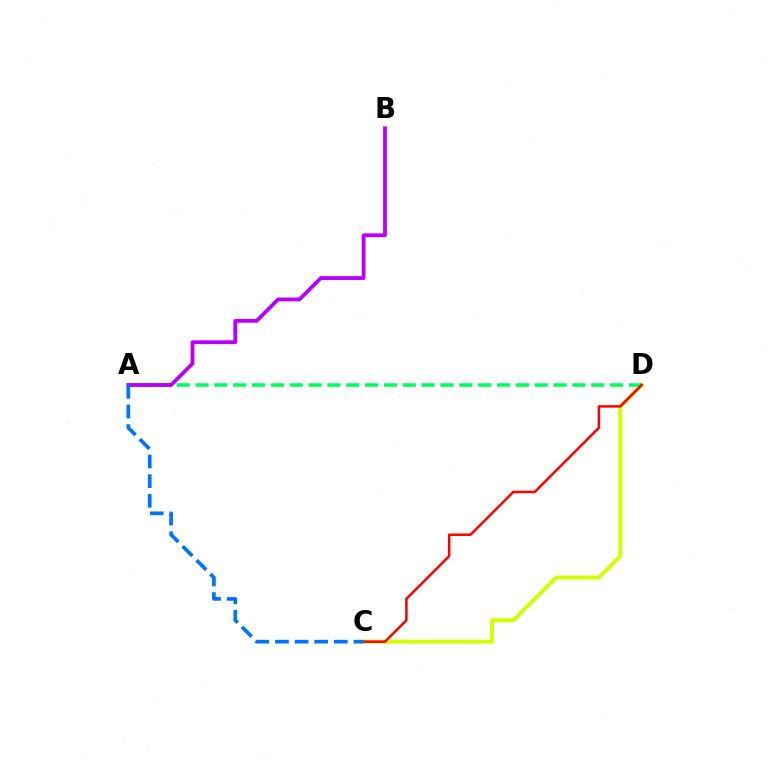{('C', 'D'): [{'color': '#d1ff00', 'line_style': 'solid', 'thickness': 2.85}, {'color': '#ff0000', 'line_style': 'solid', 'thickness': 1.81}], ('A', 'D'): [{'color': '#00ff5c', 'line_style': 'dashed', 'thickness': 2.56}], ('A', 'B'): [{'color': '#b900ff', 'line_style': 'solid', 'thickness': 2.76}], ('A', 'C'): [{'color': '#0074ff', 'line_style': 'dashed', 'thickness': 2.67}]}